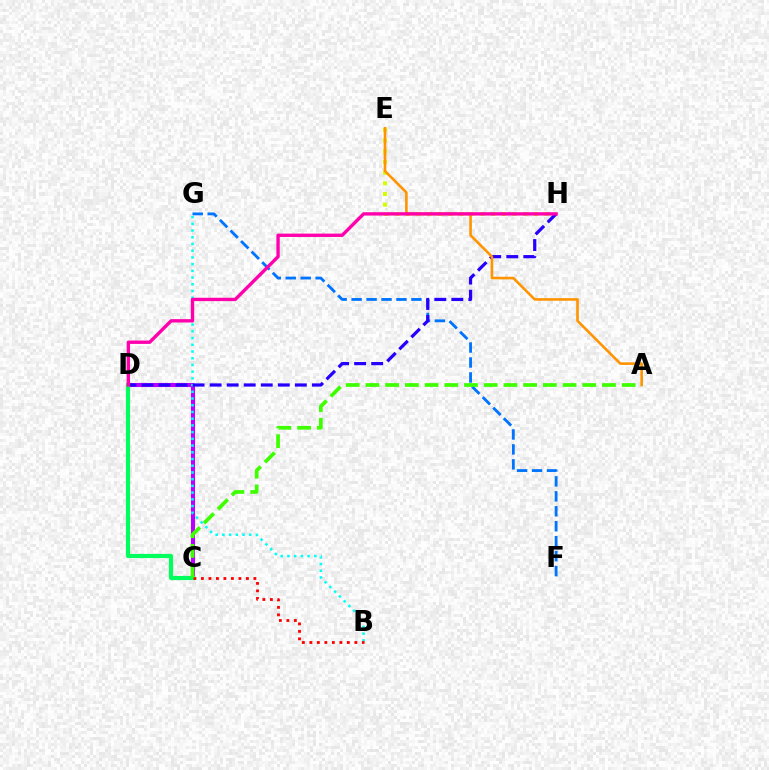{('E', 'H'): [{'color': '#d1ff00', 'line_style': 'dotted', 'thickness': 2.9}], ('F', 'G'): [{'color': '#0074ff', 'line_style': 'dashed', 'thickness': 2.03}], ('C', 'D'): [{'color': '#b900ff', 'line_style': 'solid', 'thickness': 2.92}, {'color': '#00ff5c', 'line_style': 'solid', 'thickness': 3.0}], ('B', 'G'): [{'color': '#00fff6', 'line_style': 'dotted', 'thickness': 1.83}], ('D', 'H'): [{'color': '#2500ff', 'line_style': 'dashed', 'thickness': 2.31}, {'color': '#ff00ac', 'line_style': 'solid', 'thickness': 2.41}], ('B', 'C'): [{'color': '#ff0000', 'line_style': 'dotted', 'thickness': 2.04}], ('A', 'E'): [{'color': '#ff9400', 'line_style': 'solid', 'thickness': 1.87}], ('A', 'C'): [{'color': '#3dff00', 'line_style': 'dashed', 'thickness': 2.68}]}